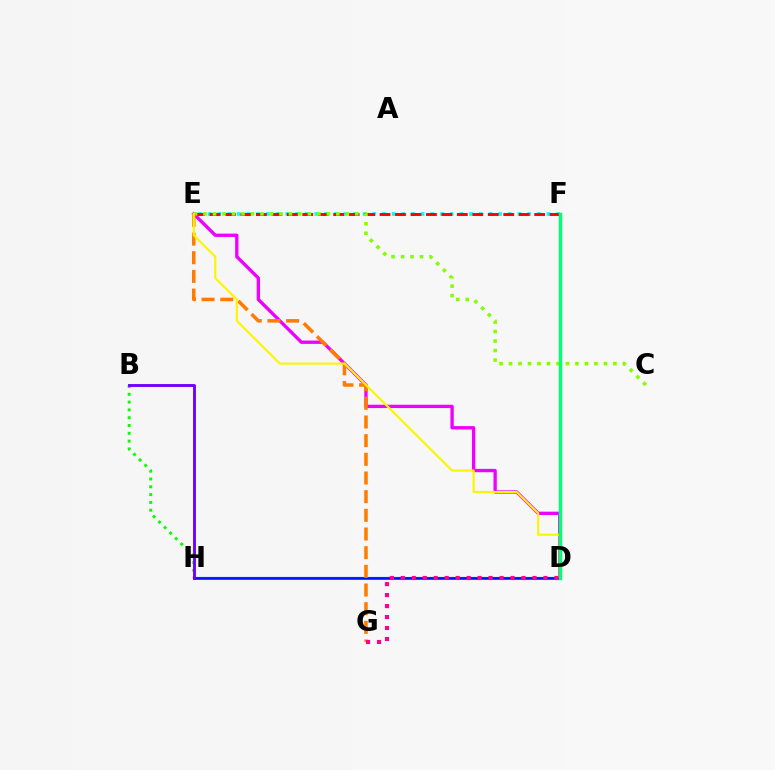{('D', 'E'): [{'color': '#ee00ff', 'line_style': 'solid', 'thickness': 2.4}, {'color': '#fcf500', 'line_style': 'solid', 'thickness': 1.55}], ('D', 'H'): [{'color': '#008cff', 'line_style': 'solid', 'thickness': 1.59}, {'color': '#0010ff', 'line_style': 'solid', 'thickness': 1.83}], ('E', 'F'): [{'color': '#00fff6', 'line_style': 'dotted', 'thickness': 2.63}, {'color': '#ff0000', 'line_style': 'dashed', 'thickness': 2.1}], ('C', 'E'): [{'color': '#84ff00', 'line_style': 'dotted', 'thickness': 2.58}], ('B', 'H'): [{'color': '#08ff00', 'line_style': 'dotted', 'thickness': 2.12}, {'color': '#7200ff', 'line_style': 'solid', 'thickness': 2.08}], ('E', 'G'): [{'color': '#ff7c00', 'line_style': 'dashed', 'thickness': 2.54}], ('D', 'F'): [{'color': '#00ff74', 'line_style': 'solid', 'thickness': 2.47}], ('D', 'G'): [{'color': '#ff0094', 'line_style': 'dotted', 'thickness': 2.98}]}